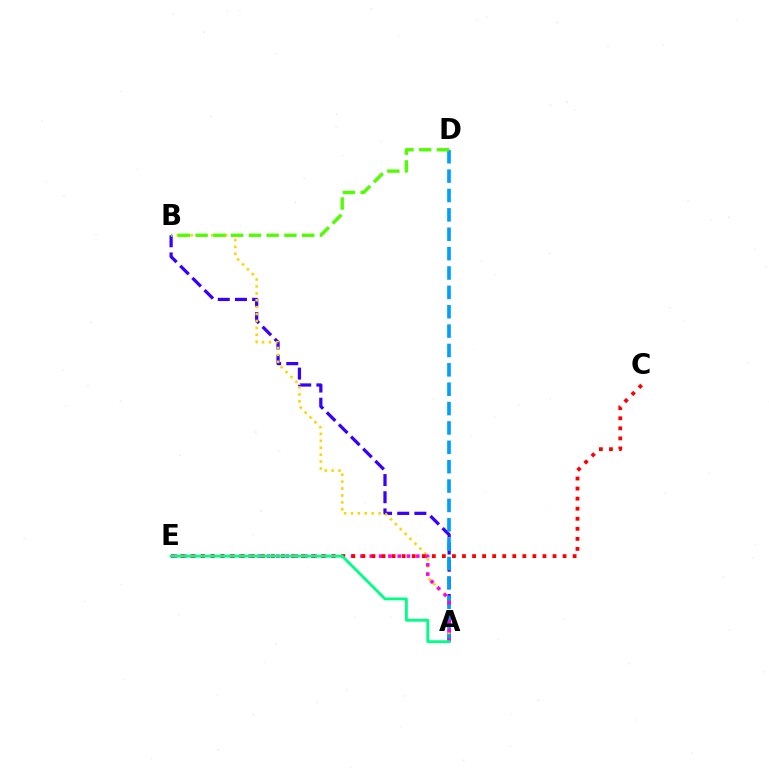{('A', 'B'): [{'color': '#3700ff', 'line_style': 'dashed', 'thickness': 2.33}, {'color': '#ffd500', 'line_style': 'dotted', 'thickness': 1.88}], ('A', 'D'): [{'color': '#009eff', 'line_style': 'dashed', 'thickness': 2.63}], ('A', 'E'): [{'color': '#ff00ed', 'line_style': 'dotted', 'thickness': 2.53}, {'color': '#00ff86', 'line_style': 'solid', 'thickness': 2.04}], ('C', 'E'): [{'color': '#ff0000', 'line_style': 'dotted', 'thickness': 2.73}], ('B', 'D'): [{'color': '#4fff00', 'line_style': 'dashed', 'thickness': 2.41}]}